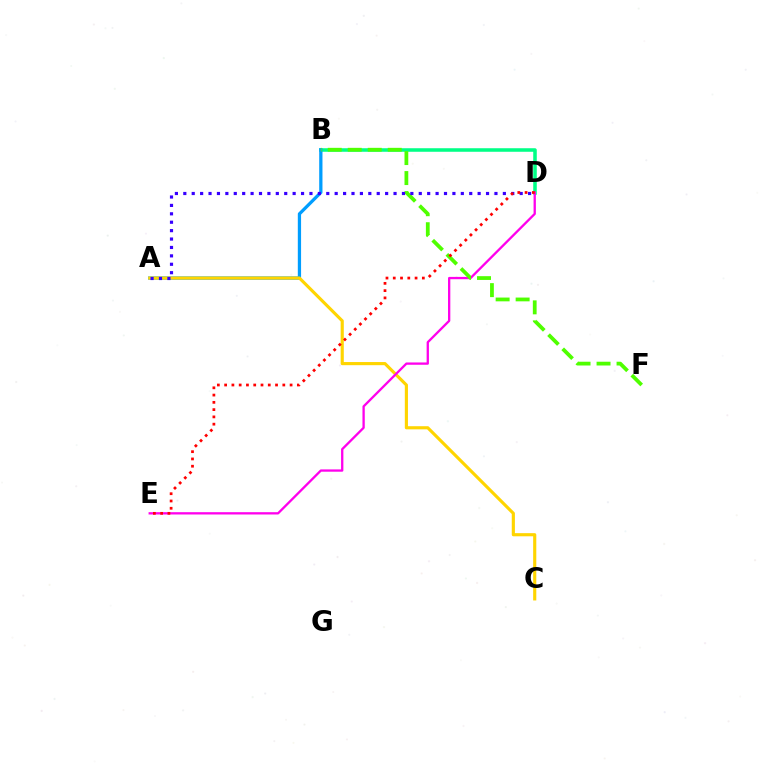{('B', 'D'): [{'color': '#00ff86', 'line_style': 'solid', 'thickness': 2.55}], ('A', 'B'): [{'color': '#009eff', 'line_style': 'solid', 'thickness': 2.35}], ('A', 'C'): [{'color': '#ffd500', 'line_style': 'solid', 'thickness': 2.26}], ('D', 'E'): [{'color': '#ff00ed', 'line_style': 'solid', 'thickness': 1.66}, {'color': '#ff0000', 'line_style': 'dotted', 'thickness': 1.98}], ('B', 'F'): [{'color': '#4fff00', 'line_style': 'dashed', 'thickness': 2.72}], ('A', 'D'): [{'color': '#3700ff', 'line_style': 'dotted', 'thickness': 2.28}]}